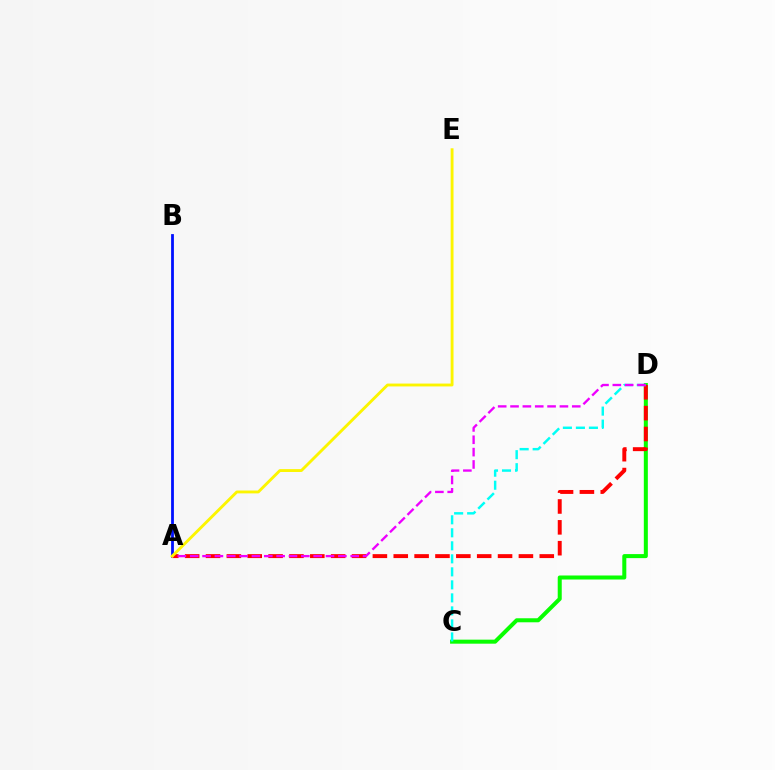{('A', 'B'): [{'color': '#0010ff', 'line_style': 'solid', 'thickness': 2.01}], ('C', 'D'): [{'color': '#08ff00', 'line_style': 'solid', 'thickness': 2.9}, {'color': '#00fff6', 'line_style': 'dashed', 'thickness': 1.77}], ('A', 'D'): [{'color': '#ff0000', 'line_style': 'dashed', 'thickness': 2.83}, {'color': '#ee00ff', 'line_style': 'dashed', 'thickness': 1.68}], ('A', 'E'): [{'color': '#fcf500', 'line_style': 'solid', 'thickness': 2.06}]}